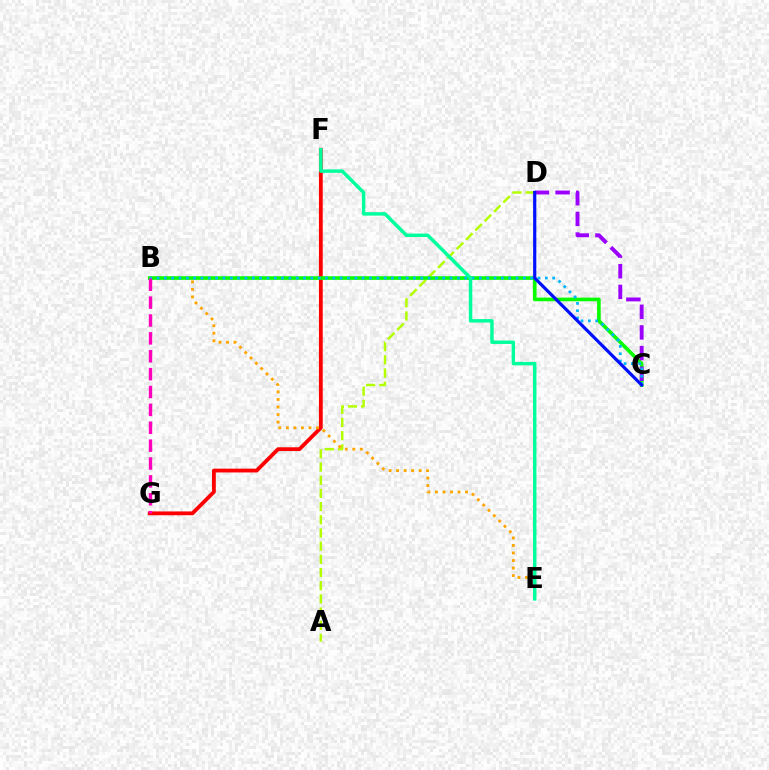{('F', 'G'): [{'color': '#ff0000', 'line_style': 'solid', 'thickness': 2.73}], ('A', 'D'): [{'color': '#b3ff00', 'line_style': 'dashed', 'thickness': 1.79}], ('B', 'E'): [{'color': '#ffa500', 'line_style': 'dotted', 'thickness': 2.04}], ('B', 'C'): [{'color': '#08ff00', 'line_style': 'solid', 'thickness': 2.62}, {'color': '#00b5ff', 'line_style': 'dotted', 'thickness': 1.99}], ('C', 'D'): [{'color': '#9b00ff', 'line_style': 'dashed', 'thickness': 2.81}, {'color': '#0010ff', 'line_style': 'solid', 'thickness': 2.3}], ('E', 'F'): [{'color': '#00ff9d', 'line_style': 'solid', 'thickness': 2.49}], ('B', 'G'): [{'color': '#ff00bd', 'line_style': 'dashed', 'thickness': 2.43}]}